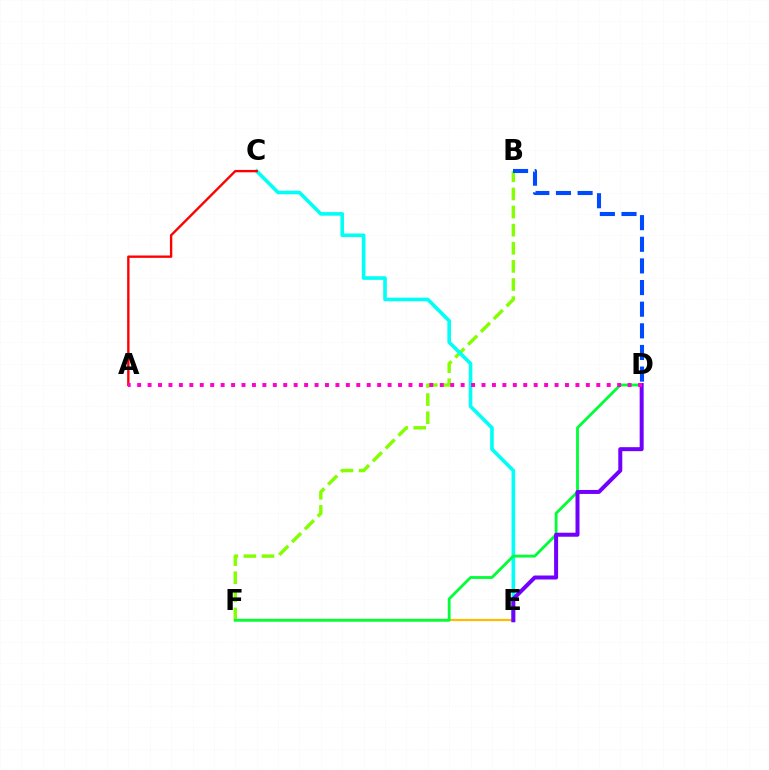{('B', 'F'): [{'color': '#84ff00', 'line_style': 'dashed', 'thickness': 2.46}], ('C', 'E'): [{'color': '#00fff6', 'line_style': 'solid', 'thickness': 2.61}], ('B', 'D'): [{'color': '#004bff', 'line_style': 'dashed', 'thickness': 2.94}], ('E', 'F'): [{'color': '#ffbd00', 'line_style': 'solid', 'thickness': 1.59}], ('A', 'C'): [{'color': '#ff0000', 'line_style': 'solid', 'thickness': 1.71}], ('D', 'F'): [{'color': '#00ff39', 'line_style': 'solid', 'thickness': 2.03}], ('D', 'E'): [{'color': '#7200ff', 'line_style': 'solid', 'thickness': 2.88}], ('A', 'D'): [{'color': '#ff00cf', 'line_style': 'dotted', 'thickness': 2.84}]}